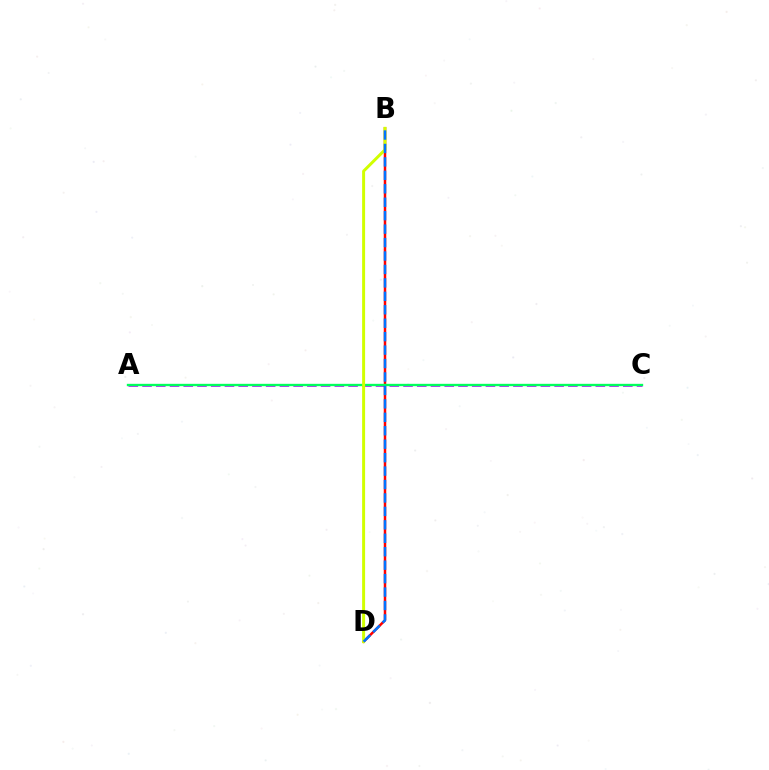{('A', 'C'): [{'color': '#b900ff', 'line_style': 'dashed', 'thickness': 1.87}, {'color': '#00ff5c', 'line_style': 'solid', 'thickness': 1.7}], ('B', 'D'): [{'color': '#ff0000', 'line_style': 'solid', 'thickness': 1.8}, {'color': '#d1ff00', 'line_style': 'solid', 'thickness': 2.14}, {'color': '#0074ff', 'line_style': 'dashed', 'thickness': 1.83}]}